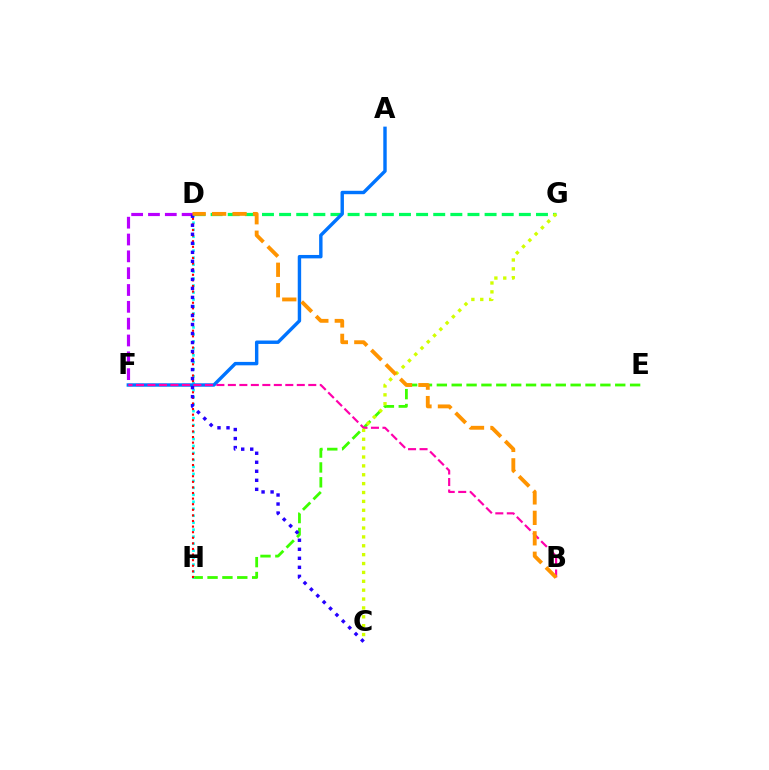{('E', 'H'): [{'color': '#3dff00', 'line_style': 'dashed', 'thickness': 2.02}], ('D', 'G'): [{'color': '#00ff5c', 'line_style': 'dashed', 'thickness': 2.33}], ('D', 'H'): [{'color': '#00fff6', 'line_style': 'dotted', 'thickness': 1.9}, {'color': '#ff0000', 'line_style': 'dotted', 'thickness': 1.52}], ('D', 'F'): [{'color': '#b900ff', 'line_style': 'dashed', 'thickness': 2.29}], ('A', 'F'): [{'color': '#0074ff', 'line_style': 'solid', 'thickness': 2.46}], ('B', 'F'): [{'color': '#ff00ac', 'line_style': 'dashed', 'thickness': 1.56}], ('C', 'D'): [{'color': '#2500ff', 'line_style': 'dotted', 'thickness': 2.45}], ('C', 'G'): [{'color': '#d1ff00', 'line_style': 'dotted', 'thickness': 2.41}], ('B', 'D'): [{'color': '#ff9400', 'line_style': 'dashed', 'thickness': 2.78}]}